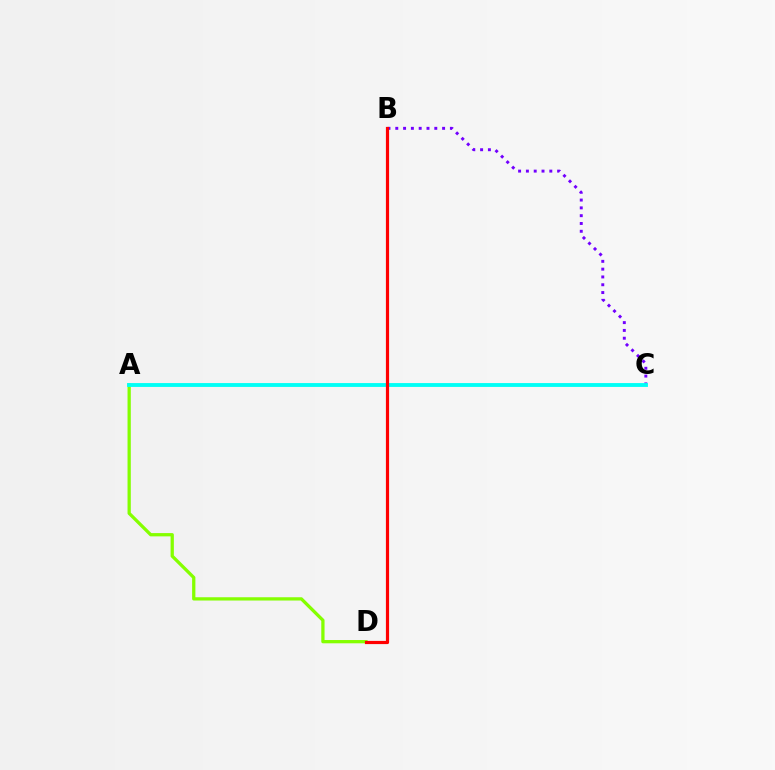{('B', 'C'): [{'color': '#7200ff', 'line_style': 'dotted', 'thickness': 2.12}], ('A', 'D'): [{'color': '#84ff00', 'line_style': 'solid', 'thickness': 2.35}], ('A', 'C'): [{'color': '#00fff6', 'line_style': 'solid', 'thickness': 2.78}], ('B', 'D'): [{'color': '#ff0000', 'line_style': 'solid', 'thickness': 2.29}]}